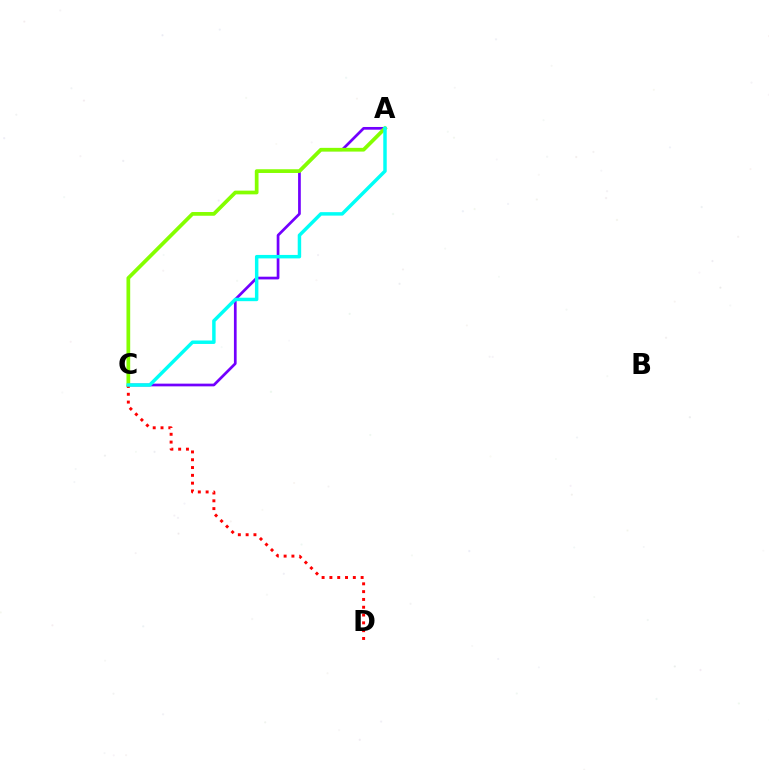{('A', 'C'): [{'color': '#7200ff', 'line_style': 'solid', 'thickness': 1.95}, {'color': '#84ff00', 'line_style': 'solid', 'thickness': 2.68}, {'color': '#00fff6', 'line_style': 'solid', 'thickness': 2.49}], ('C', 'D'): [{'color': '#ff0000', 'line_style': 'dotted', 'thickness': 2.12}]}